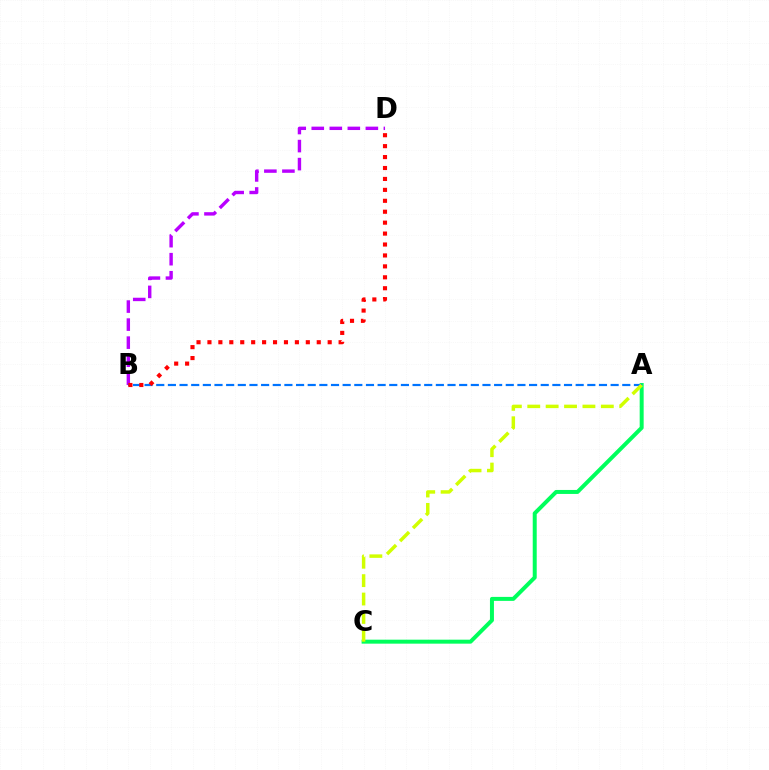{('A', 'C'): [{'color': '#00ff5c', 'line_style': 'solid', 'thickness': 2.87}, {'color': '#d1ff00', 'line_style': 'dashed', 'thickness': 2.5}], ('B', 'D'): [{'color': '#b900ff', 'line_style': 'dashed', 'thickness': 2.45}, {'color': '#ff0000', 'line_style': 'dotted', 'thickness': 2.97}], ('A', 'B'): [{'color': '#0074ff', 'line_style': 'dashed', 'thickness': 1.58}]}